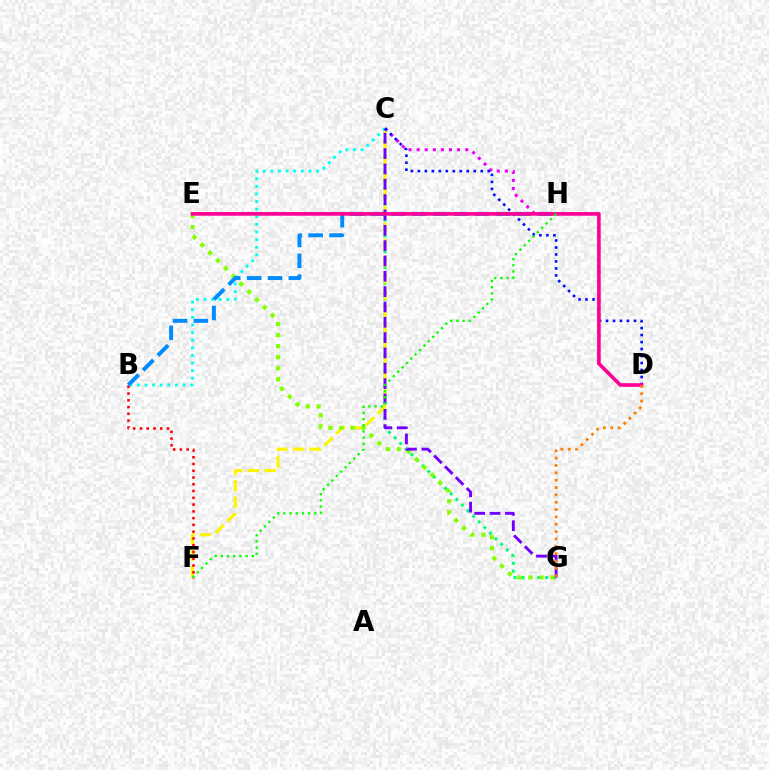{('C', 'G'): [{'color': '#00ff74', 'line_style': 'dotted', 'thickness': 2.15}, {'color': '#7200ff', 'line_style': 'dashed', 'thickness': 2.08}], ('C', 'F'): [{'color': '#fcf500', 'line_style': 'dashed', 'thickness': 2.26}], ('E', 'G'): [{'color': '#84ff00', 'line_style': 'dotted', 'thickness': 3.0}], ('B', 'C'): [{'color': '#00fff6', 'line_style': 'dotted', 'thickness': 2.07}], ('C', 'H'): [{'color': '#ee00ff', 'line_style': 'dotted', 'thickness': 2.2}], ('B', 'F'): [{'color': '#ff0000', 'line_style': 'dotted', 'thickness': 1.84}], ('C', 'D'): [{'color': '#0010ff', 'line_style': 'dotted', 'thickness': 1.9}], ('B', 'H'): [{'color': '#008cff', 'line_style': 'dashed', 'thickness': 2.84}], ('D', 'E'): [{'color': '#ff0094', 'line_style': 'solid', 'thickness': 2.62}], ('F', 'H'): [{'color': '#08ff00', 'line_style': 'dotted', 'thickness': 1.68}], ('D', 'G'): [{'color': '#ff7c00', 'line_style': 'dotted', 'thickness': 2.0}]}